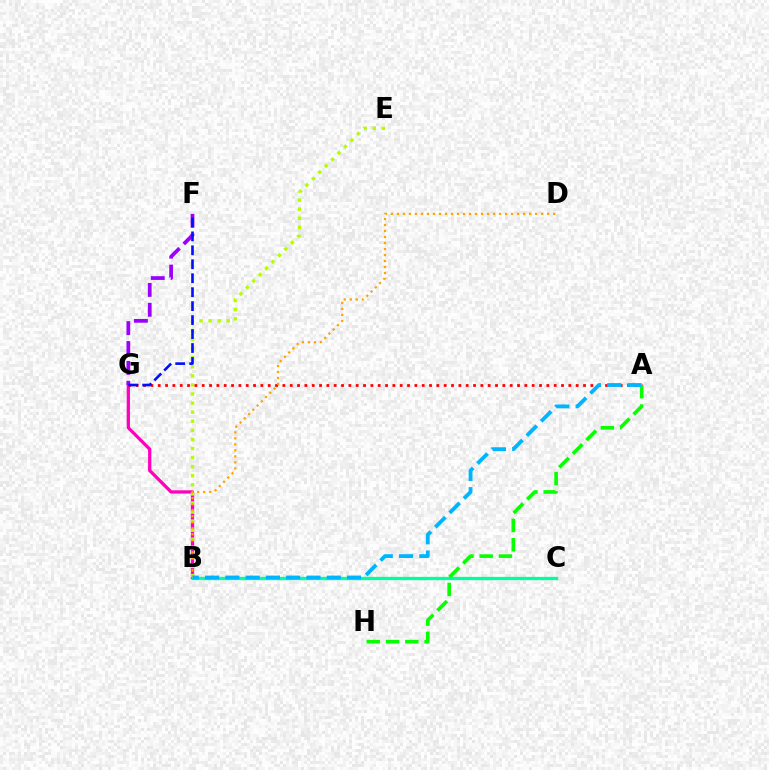{('B', 'G'): [{'color': '#ff00bd', 'line_style': 'solid', 'thickness': 2.35}], ('B', 'C'): [{'color': '#00ff9d', 'line_style': 'solid', 'thickness': 2.38}], ('B', 'E'): [{'color': '#b3ff00', 'line_style': 'dotted', 'thickness': 2.47}], ('A', 'G'): [{'color': '#ff0000', 'line_style': 'dotted', 'thickness': 1.99}], ('B', 'D'): [{'color': '#ffa500', 'line_style': 'dotted', 'thickness': 1.63}], ('A', 'H'): [{'color': '#08ff00', 'line_style': 'dashed', 'thickness': 2.62}], ('F', 'G'): [{'color': '#9b00ff', 'line_style': 'dashed', 'thickness': 2.7}, {'color': '#0010ff', 'line_style': 'dashed', 'thickness': 1.9}], ('A', 'B'): [{'color': '#00b5ff', 'line_style': 'dashed', 'thickness': 2.76}]}